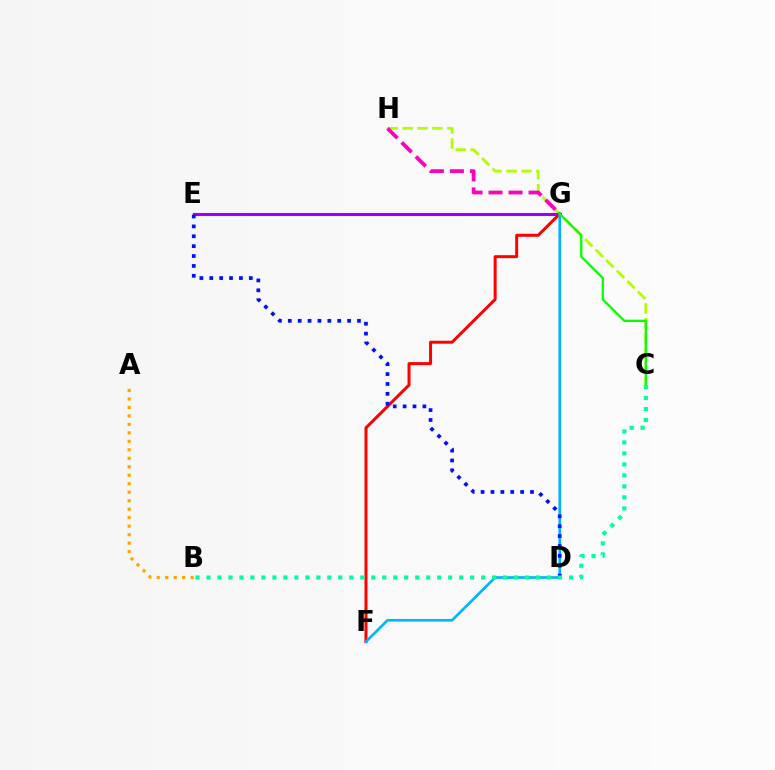{('C', 'H'): [{'color': '#b3ff00', 'line_style': 'dashed', 'thickness': 2.02}], ('G', 'H'): [{'color': '#ff00bd', 'line_style': 'dashed', 'thickness': 2.72}], ('E', 'G'): [{'color': '#9b00ff', 'line_style': 'solid', 'thickness': 2.2}], ('F', 'G'): [{'color': '#ff0000', 'line_style': 'solid', 'thickness': 2.15}, {'color': '#00b5ff', 'line_style': 'solid', 'thickness': 1.91}], ('A', 'B'): [{'color': '#ffa500', 'line_style': 'dotted', 'thickness': 2.3}], ('C', 'G'): [{'color': '#08ff00', 'line_style': 'solid', 'thickness': 1.65}], ('D', 'E'): [{'color': '#0010ff', 'line_style': 'dotted', 'thickness': 2.69}], ('B', 'C'): [{'color': '#00ff9d', 'line_style': 'dotted', 'thickness': 2.98}]}